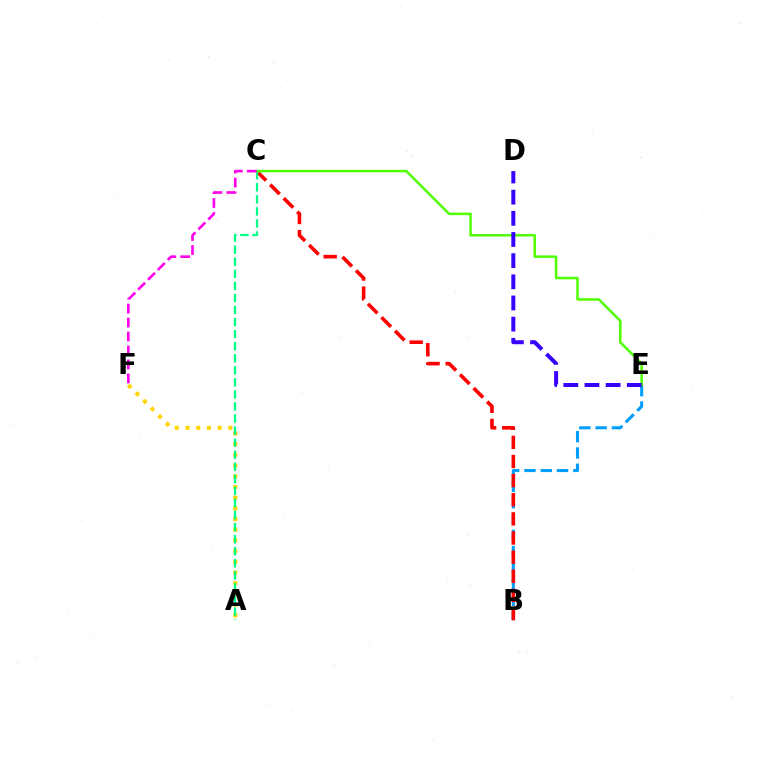{('B', 'E'): [{'color': '#009eff', 'line_style': 'dashed', 'thickness': 2.21}], ('B', 'C'): [{'color': '#ff0000', 'line_style': 'dashed', 'thickness': 2.6}], ('A', 'F'): [{'color': '#ffd500', 'line_style': 'dotted', 'thickness': 2.91}], ('A', 'C'): [{'color': '#00ff86', 'line_style': 'dashed', 'thickness': 1.64}], ('C', 'E'): [{'color': '#4fff00', 'line_style': 'solid', 'thickness': 1.8}], ('C', 'F'): [{'color': '#ff00ed', 'line_style': 'dashed', 'thickness': 1.9}], ('D', 'E'): [{'color': '#3700ff', 'line_style': 'dashed', 'thickness': 2.87}]}